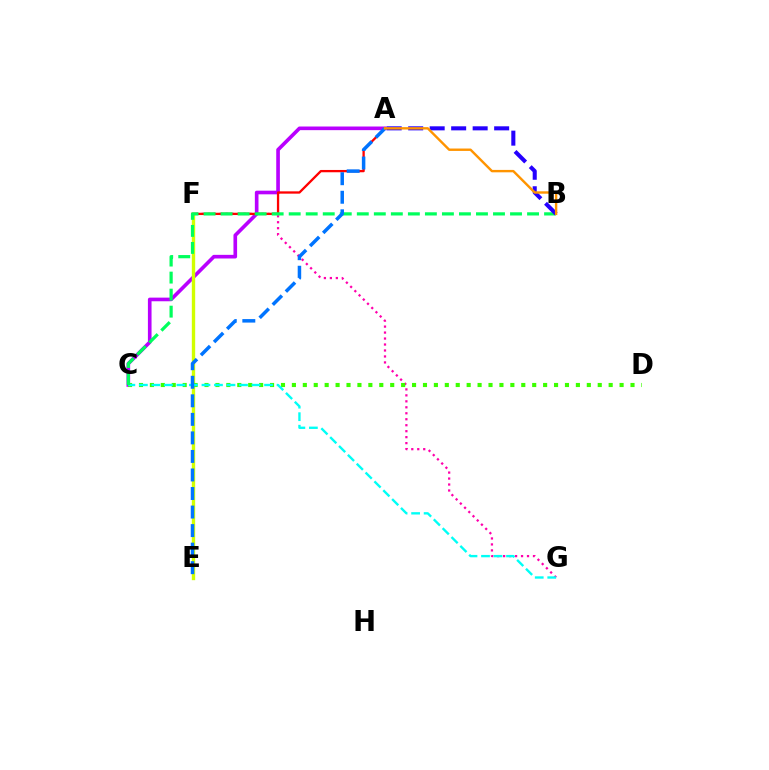{('F', 'G'): [{'color': '#ff00ac', 'line_style': 'dotted', 'thickness': 1.62}], ('A', 'C'): [{'color': '#b900ff', 'line_style': 'solid', 'thickness': 2.62}], ('E', 'F'): [{'color': '#d1ff00', 'line_style': 'solid', 'thickness': 2.42}], ('A', 'F'): [{'color': '#ff0000', 'line_style': 'solid', 'thickness': 1.66}], ('C', 'D'): [{'color': '#3dff00', 'line_style': 'dotted', 'thickness': 2.97}], ('C', 'G'): [{'color': '#00fff6', 'line_style': 'dashed', 'thickness': 1.7}], ('B', 'C'): [{'color': '#00ff5c', 'line_style': 'dashed', 'thickness': 2.31}], ('A', 'B'): [{'color': '#2500ff', 'line_style': 'dashed', 'thickness': 2.92}, {'color': '#ff9400', 'line_style': 'solid', 'thickness': 1.73}], ('A', 'E'): [{'color': '#0074ff', 'line_style': 'dashed', 'thickness': 2.52}]}